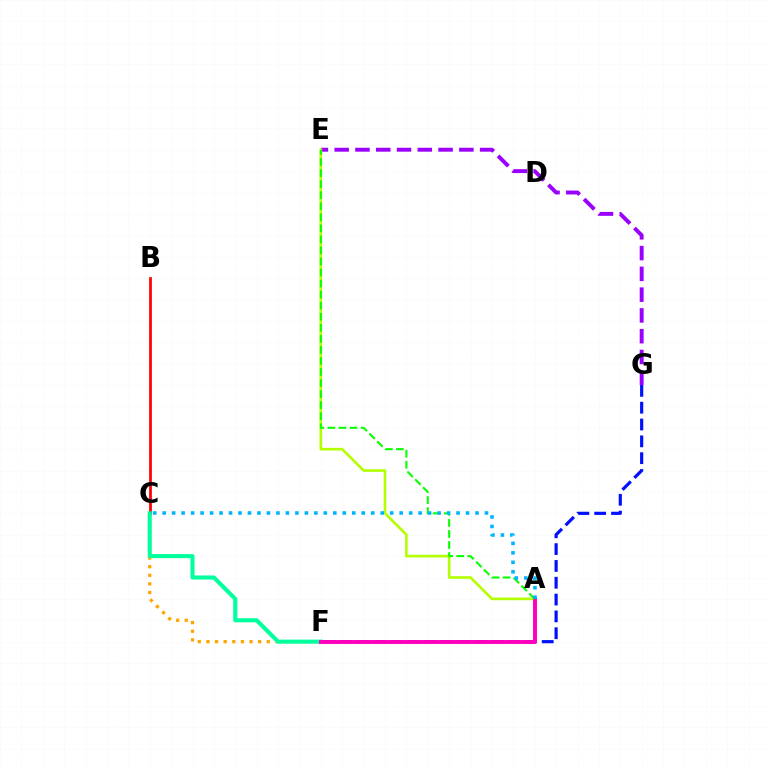{('C', 'F'): [{'color': '#ffa500', 'line_style': 'dotted', 'thickness': 2.34}, {'color': '#00ff9d', 'line_style': 'solid', 'thickness': 2.93}], ('E', 'G'): [{'color': '#9b00ff', 'line_style': 'dashed', 'thickness': 2.82}], ('B', 'C'): [{'color': '#ff0000', 'line_style': 'solid', 'thickness': 1.97}], ('F', 'G'): [{'color': '#0010ff', 'line_style': 'dashed', 'thickness': 2.29}], ('A', 'E'): [{'color': '#b3ff00', 'line_style': 'solid', 'thickness': 1.9}, {'color': '#08ff00', 'line_style': 'dashed', 'thickness': 1.5}], ('A', 'F'): [{'color': '#ff00bd', 'line_style': 'solid', 'thickness': 2.82}], ('A', 'C'): [{'color': '#00b5ff', 'line_style': 'dotted', 'thickness': 2.58}]}